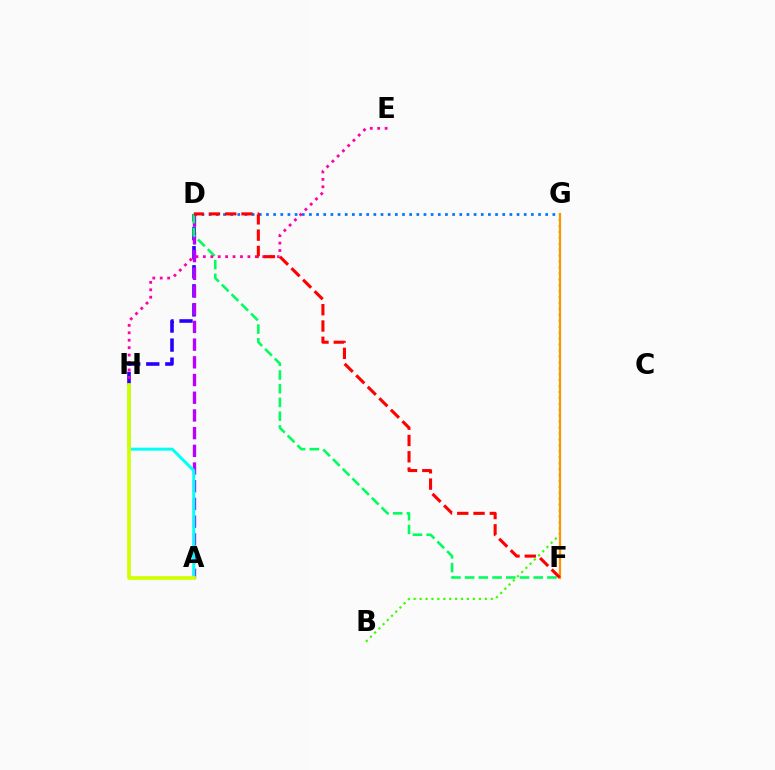{('D', 'H'): [{'color': '#2500ff', 'line_style': 'dashed', 'thickness': 2.59}], ('A', 'D'): [{'color': '#b900ff', 'line_style': 'dashed', 'thickness': 2.41}], ('B', 'G'): [{'color': '#3dff00', 'line_style': 'dotted', 'thickness': 1.61}], ('A', 'H'): [{'color': '#00fff6', 'line_style': 'solid', 'thickness': 2.14}, {'color': '#d1ff00', 'line_style': 'solid', 'thickness': 2.66}], ('D', 'F'): [{'color': '#00ff5c', 'line_style': 'dashed', 'thickness': 1.86}, {'color': '#ff0000', 'line_style': 'dashed', 'thickness': 2.21}], ('D', 'G'): [{'color': '#0074ff', 'line_style': 'dotted', 'thickness': 1.95}], ('F', 'G'): [{'color': '#ff9400', 'line_style': 'solid', 'thickness': 1.61}], ('E', 'H'): [{'color': '#ff00ac', 'line_style': 'dotted', 'thickness': 2.02}]}